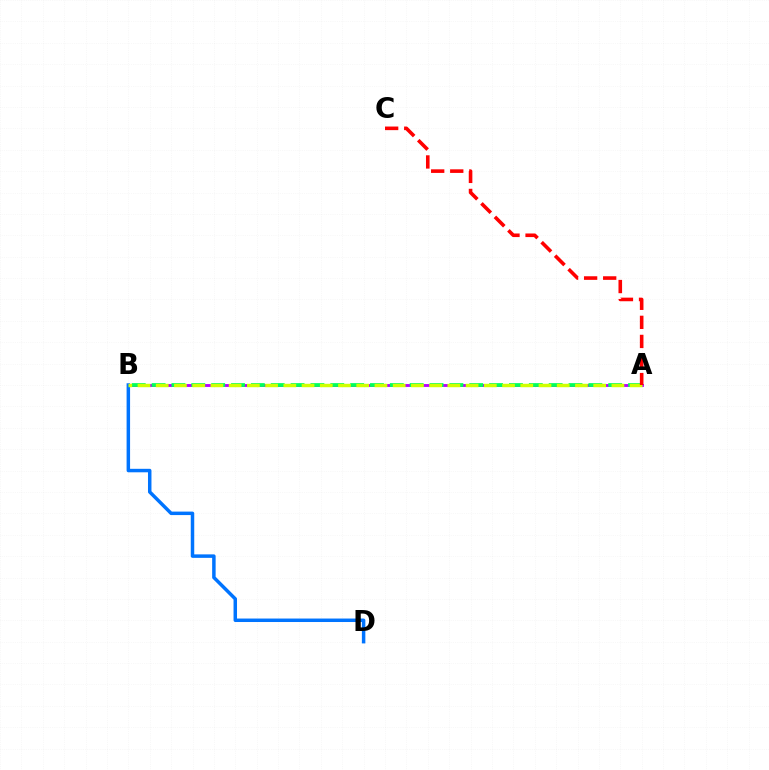{('A', 'B'): [{'color': '#b900ff', 'line_style': 'solid', 'thickness': 2.07}, {'color': '#00ff5c', 'line_style': 'dashed', 'thickness': 2.7}, {'color': '#d1ff00', 'line_style': 'dashed', 'thickness': 2.48}], ('B', 'D'): [{'color': '#0074ff', 'line_style': 'solid', 'thickness': 2.5}], ('A', 'C'): [{'color': '#ff0000', 'line_style': 'dashed', 'thickness': 2.59}]}